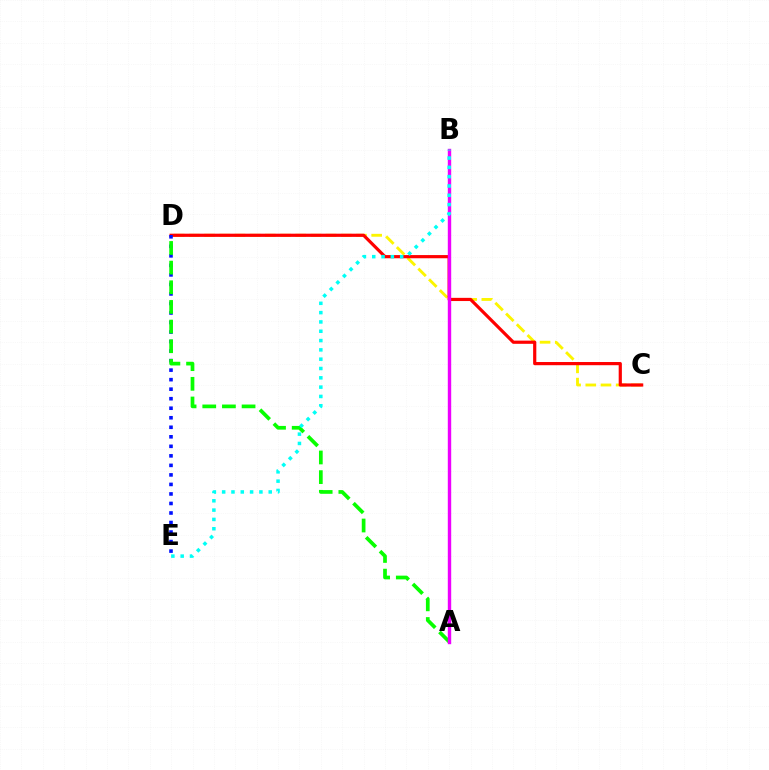{('C', 'D'): [{'color': '#fcf500', 'line_style': 'dashed', 'thickness': 2.06}, {'color': '#ff0000', 'line_style': 'solid', 'thickness': 2.3}], ('D', 'E'): [{'color': '#0010ff', 'line_style': 'dotted', 'thickness': 2.59}], ('A', 'D'): [{'color': '#08ff00', 'line_style': 'dashed', 'thickness': 2.67}], ('A', 'B'): [{'color': '#ee00ff', 'line_style': 'solid', 'thickness': 2.45}], ('B', 'E'): [{'color': '#00fff6', 'line_style': 'dotted', 'thickness': 2.53}]}